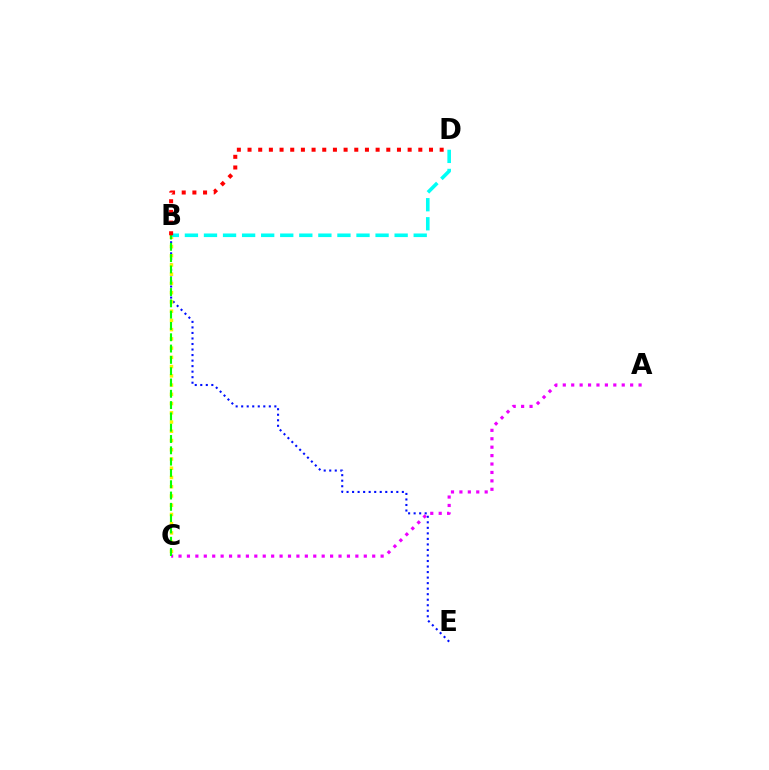{('B', 'E'): [{'color': '#0010ff', 'line_style': 'dotted', 'thickness': 1.5}], ('B', 'C'): [{'color': '#fcf500', 'line_style': 'dotted', 'thickness': 2.51}, {'color': '#08ff00', 'line_style': 'dashed', 'thickness': 1.54}], ('A', 'C'): [{'color': '#ee00ff', 'line_style': 'dotted', 'thickness': 2.29}], ('B', 'D'): [{'color': '#00fff6', 'line_style': 'dashed', 'thickness': 2.59}, {'color': '#ff0000', 'line_style': 'dotted', 'thickness': 2.9}]}